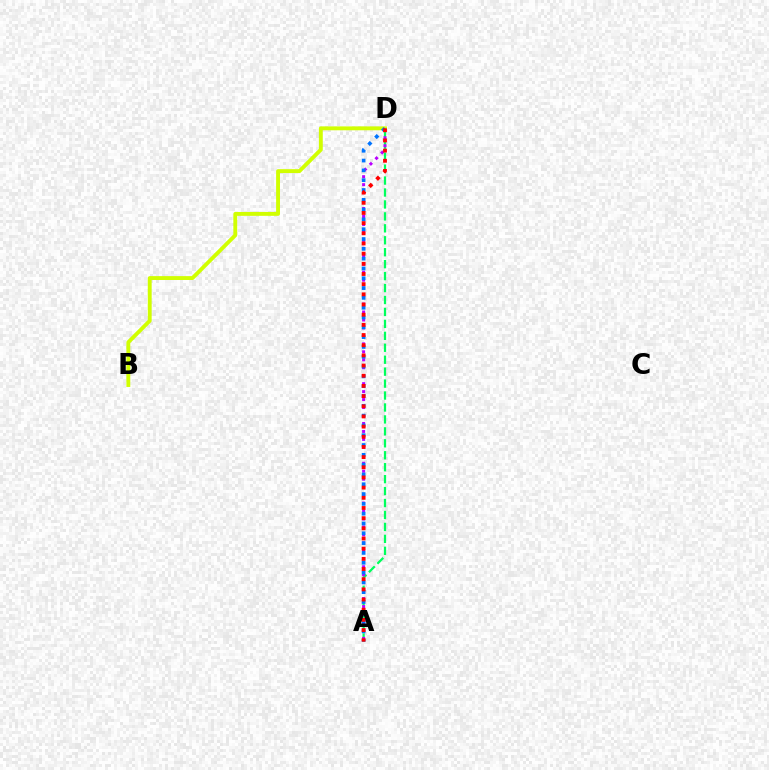{('A', 'D'): [{'color': '#00ff5c', 'line_style': 'dashed', 'thickness': 1.62}, {'color': '#b900ff', 'line_style': 'dotted', 'thickness': 2.16}, {'color': '#0074ff', 'line_style': 'dotted', 'thickness': 2.67}, {'color': '#ff0000', 'line_style': 'dotted', 'thickness': 2.76}], ('B', 'D'): [{'color': '#d1ff00', 'line_style': 'solid', 'thickness': 2.79}]}